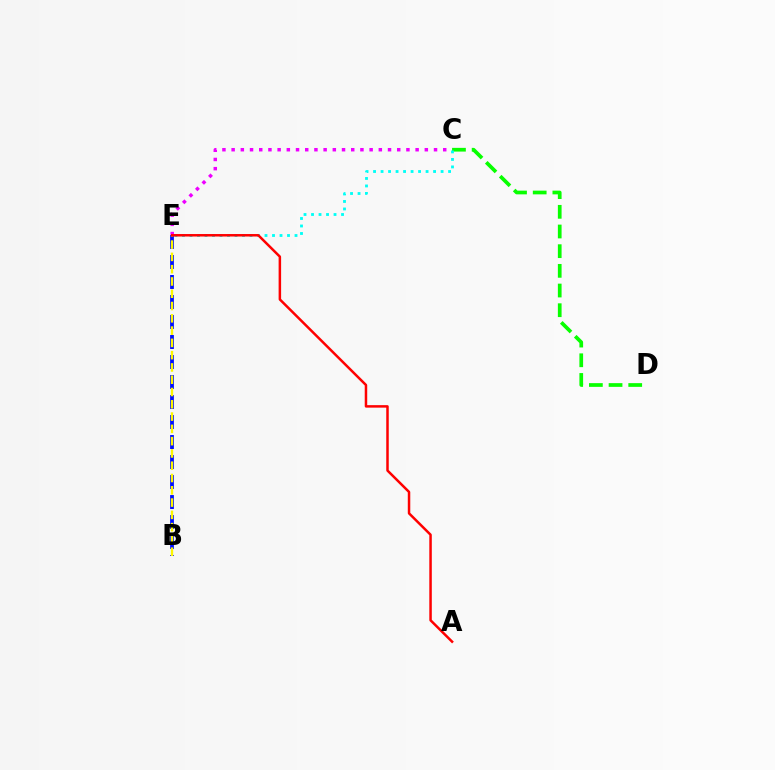{('C', 'D'): [{'color': '#08ff00', 'line_style': 'dashed', 'thickness': 2.67}], ('C', 'E'): [{'color': '#00fff6', 'line_style': 'dotted', 'thickness': 2.04}, {'color': '#ee00ff', 'line_style': 'dotted', 'thickness': 2.5}], ('B', 'E'): [{'color': '#0010ff', 'line_style': 'dashed', 'thickness': 2.72}, {'color': '#fcf500', 'line_style': 'dashed', 'thickness': 1.67}], ('A', 'E'): [{'color': '#ff0000', 'line_style': 'solid', 'thickness': 1.8}]}